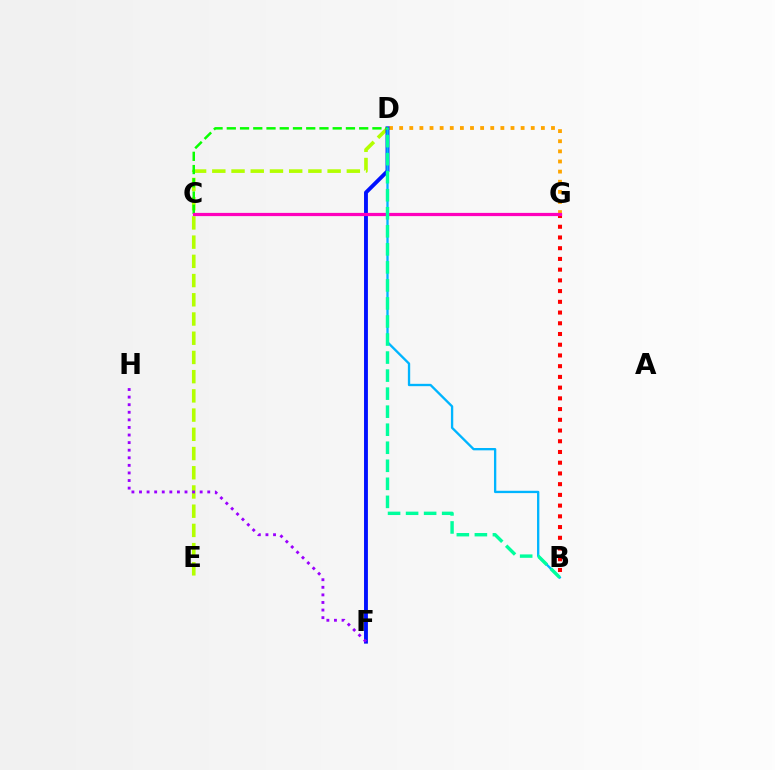{('D', 'G'): [{'color': '#ffa500', 'line_style': 'dotted', 'thickness': 2.75}], ('D', 'E'): [{'color': '#b3ff00', 'line_style': 'dashed', 'thickness': 2.61}], ('B', 'G'): [{'color': '#ff0000', 'line_style': 'dotted', 'thickness': 2.91}], ('D', 'F'): [{'color': '#0010ff', 'line_style': 'solid', 'thickness': 2.79}], ('B', 'D'): [{'color': '#00b5ff', 'line_style': 'solid', 'thickness': 1.68}, {'color': '#00ff9d', 'line_style': 'dashed', 'thickness': 2.45}], ('F', 'H'): [{'color': '#9b00ff', 'line_style': 'dotted', 'thickness': 2.06}], ('C', 'D'): [{'color': '#08ff00', 'line_style': 'dashed', 'thickness': 1.8}], ('C', 'G'): [{'color': '#ff00bd', 'line_style': 'solid', 'thickness': 2.32}]}